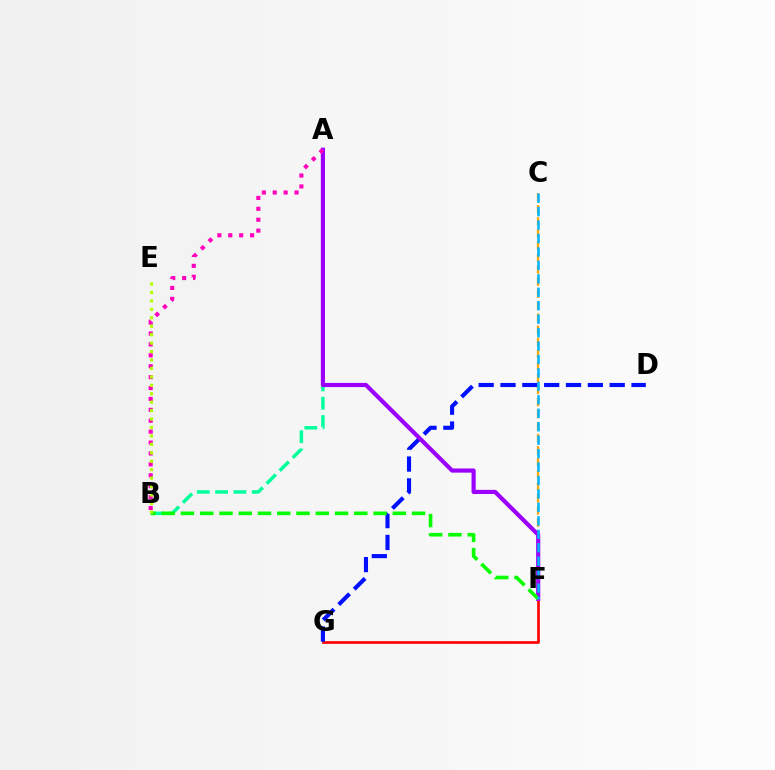{('F', 'G'): [{'color': '#ff0000', 'line_style': 'solid', 'thickness': 1.94}], ('A', 'B'): [{'color': '#00ff9d', 'line_style': 'dashed', 'thickness': 2.49}, {'color': '#ff00bd', 'line_style': 'dotted', 'thickness': 2.96}], ('C', 'F'): [{'color': '#ffa500', 'line_style': 'dashed', 'thickness': 1.64}, {'color': '#00b5ff', 'line_style': 'dashed', 'thickness': 1.83}], ('D', 'G'): [{'color': '#0010ff', 'line_style': 'dashed', 'thickness': 2.97}], ('A', 'F'): [{'color': '#9b00ff', 'line_style': 'solid', 'thickness': 2.99}], ('B', 'F'): [{'color': '#08ff00', 'line_style': 'dashed', 'thickness': 2.62}], ('B', 'E'): [{'color': '#b3ff00', 'line_style': 'dotted', 'thickness': 2.29}]}